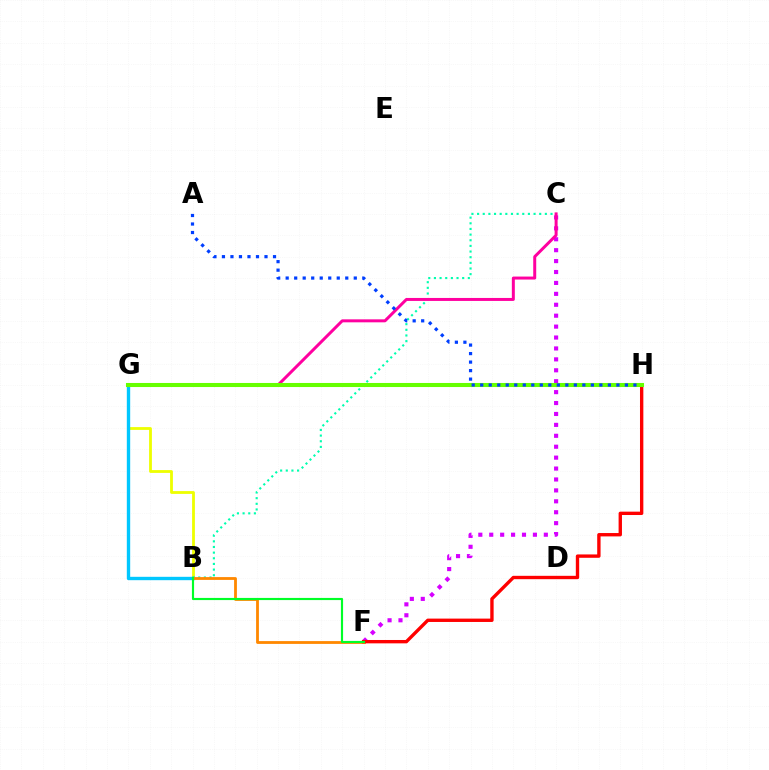{('B', 'G'): [{'color': '#eeff00', 'line_style': 'solid', 'thickness': 2.02}, {'color': '#00c7ff', 'line_style': 'solid', 'thickness': 2.42}], ('B', 'C'): [{'color': '#00ffaf', 'line_style': 'dotted', 'thickness': 1.53}], ('B', 'F'): [{'color': '#ff8800', 'line_style': 'solid', 'thickness': 2.02}, {'color': '#00ff27', 'line_style': 'solid', 'thickness': 1.55}], ('C', 'F'): [{'color': '#d600ff', 'line_style': 'dotted', 'thickness': 2.97}], ('F', 'H'): [{'color': '#ff0000', 'line_style': 'solid', 'thickness': 2.42}], ('C', 'G'): [{'color': '#ff00a0', 'line_style': 'solid', 'thickness': 2.15}], ('G', 'H'): [{'color': '#4f00ff', 'line_style': 'dashed', 'thickness': 1.56}, {'color': '#66ff00', 'line_style': 'solid', 'thickness': 2.93}], ('A', 'H'): [{'color': '#003fff', 'line_style': 'dotted', 'thickness': 2.31}]}